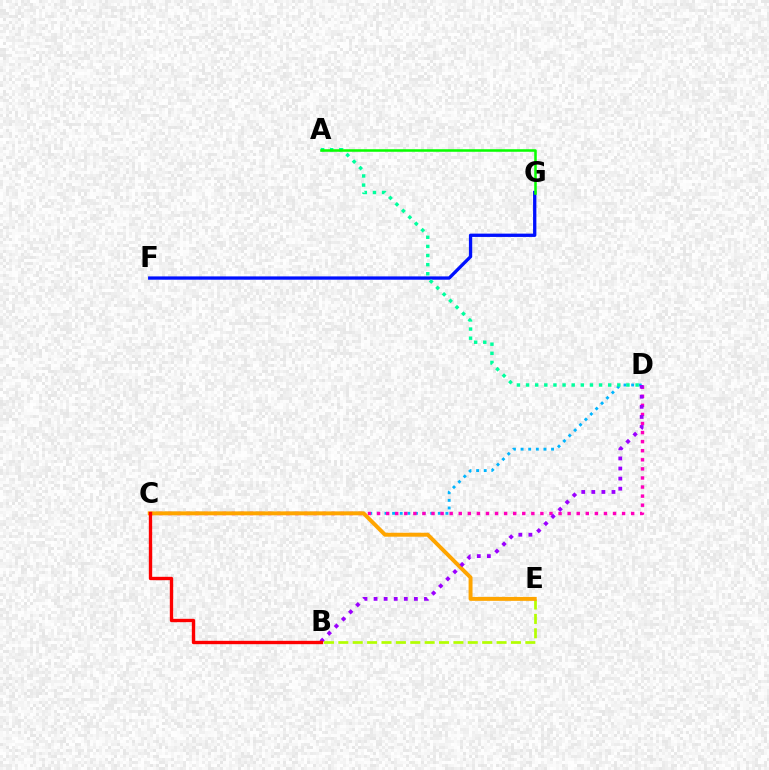{('C', 'D'): [{'color': '#00b5ff', 'line_style': 'dotted', 'thickness': 2.07}, {'color': '#ff00bd', 'line_style': 'dotted', 'thickness': 2.47}], ('B', 'E'): [{'color': '#b3ff00', 'line_style': 'dashed', 'thickness': 1.95}], ('F', 'G'): [{'color': '#0010ff', 'line_style': 'solid', 'thickness': 2.38}], ('C', 'E'): [{'color': '#ffa500', 'line_style': 'solid', 'thickness': 2.83}], ('A', 'D'): [{'color': '#00ff9d', 'line_style': 'dotted', 'thickness': 2.48}], ('A', 'G'): [{'color': '#08ff00', 'line_style': 'solid', 'thickness': 1.83}], ('B', 'D'): [{'color': '#9b00ff', 'line_style': 'dotted', 'thickness': 2.74}], ('B', 'C'): [{'color': '#ff0000', 'line_style': 'solid', 'thickness': 2.42}]}